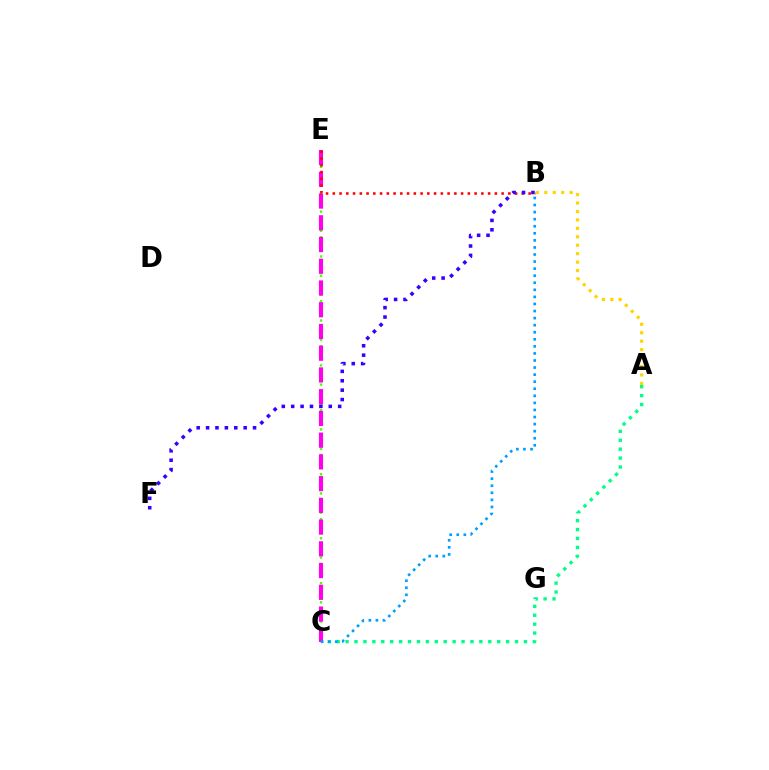{('A', 'C'): [{'color': '#00ff86', 'line_style': 'dotted', 'thickness': 2.42}], ('C', 'E'): [{'color': '#4fff00', 'line_style': 'dotted', 'thickness': 1.74}, {'color': '#ff00ed', 'line_style': 'dashed', 'thickness': 2.95}], ('A', 'B'): [{'color': '#ffd500', 'line_style': 'dotted', 'thickness': 2.29}], ('B', 'E'): [{'color': '#ff0000', 'line_style': 'dotted', 'thickness': 1.83}], ('B', 'F'): [{'color': '#3700ff', 'line_style': 'dotted', 'thickness': 2.55}], ('B', 'C'): [{'color': '#009eff', 'line_style': 'dotted', 'thickness': 1.92}]}